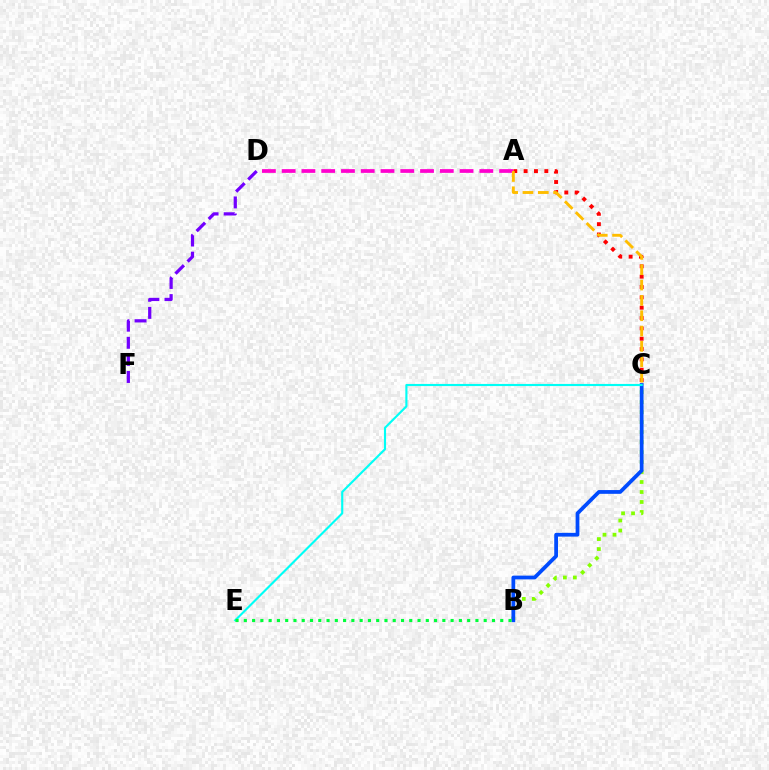{('A', 'D'): [{'color': '#ff00cf', 'line_style': 'dashed', 'thickness': 2.69}], ('B', 'C'): [{'color': '#84ff00', 'line_style': 'dotted', 'thickness': 2.71}, {'color': '#004bff', 'line_style': 'solid', 'thickness': 2.71}], ('A', 'C'): [{'color': '#ff0000', 'line_style': 'dotted', 'thickness': 2.81}, {'color': '#ffbd00', 'line_style': 'dashed', 'thickness': 2.08}], ('D', 'F'): [{'color': '#7200ff', 'line_style': 'dashed', 'thickness': 2.32}], ('C', 'E'): [{'color': '#00fff6', 'line_style': 'solid', 'thickness': 1.54}], ('B', 'E'): [{'color': '#00ff39', 'line_style': 'dotted', 'thickness': 2.25}]}